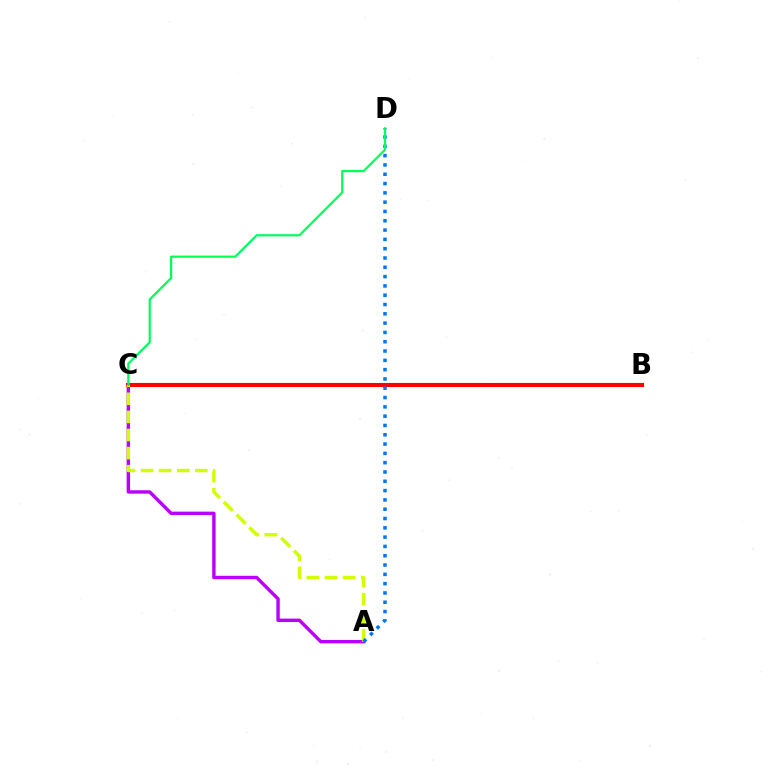{('B', 'C'): [{'color': '#ff0000', 'line_style': 'solid', 'thickness': 2.94}], ('A', 'C'): [{'color': '#b900ff', 'line_style': 'solid', 'thickness': 2.45}, {'color': '#d1ff00', 'line_style': 'dashed', 'thickness': 2.46}], ('A', 'D'): [{'color': '#0074ff', 'line_style': 'dotted', 'thickness': 2.53}], ('C', 'D'): [{'color': '#00ff5c', 'line_style': 'solid', 'thickness': 1.59}]}